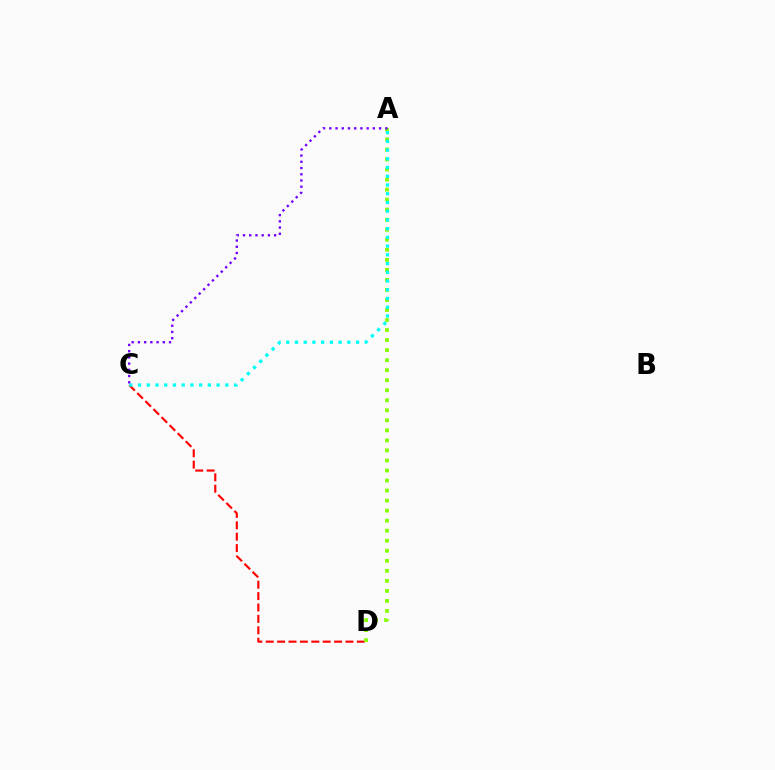{('C', 'D'): [{'color': '#ff0000', 'line_style': 'dashed', 'thickness': 1.55}], ('A', 'D'): [{'color': '#84ff00', 'line_style': 'dotted', 'thickness': 2.73}], ('A', 'C'): [{'color': '#00fff6', 'line_style': 'dotted', 'thickness': 2.37}, {'color': '#7200ff', 'line_style': 'dotted', 'thickness': 1.69}]}